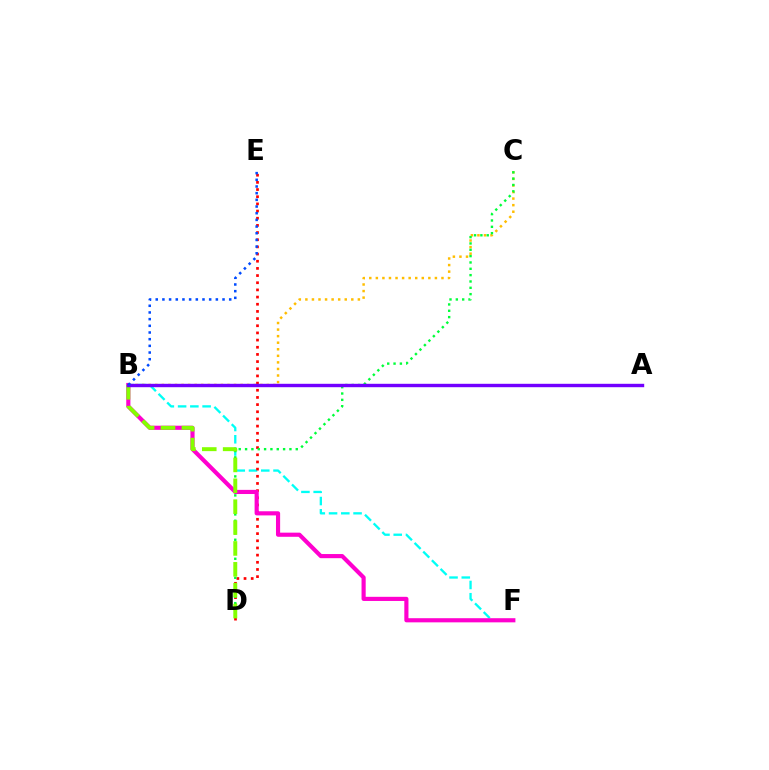{('B', 'F'): [{'color': '#00fff6', 'line_style': 'dashed', 'thickness': 1.66}, {'color': '#ff00cf', 'line_style': 'solid', 'thickness': 2.98}], ('D', 'E'): [{'color': '#ff0000', 'line_style': 'dotted', 'thickness': 1.95}], ('B', 'C'): [{'color': '#ffbd00', 'line_style': 'dotted', 'thickness': 1.78}], ('C', 'D'): [{'color': '#00ff39', 'line_style': 'dotted', 'thickness': 1.72}], ('B', 'D'): [{'color': '#84ff00', 'line_style': 'dashed', 'thickness': 2.84}], ('A', 'B'): [{'color': '#7200ff', 'line_style': 'solid', 'thickness': 2.45}], ('B', 'E'): [{'color': '#004bff', 'line_style': 'dotted', 'thickness': 1.81}]}